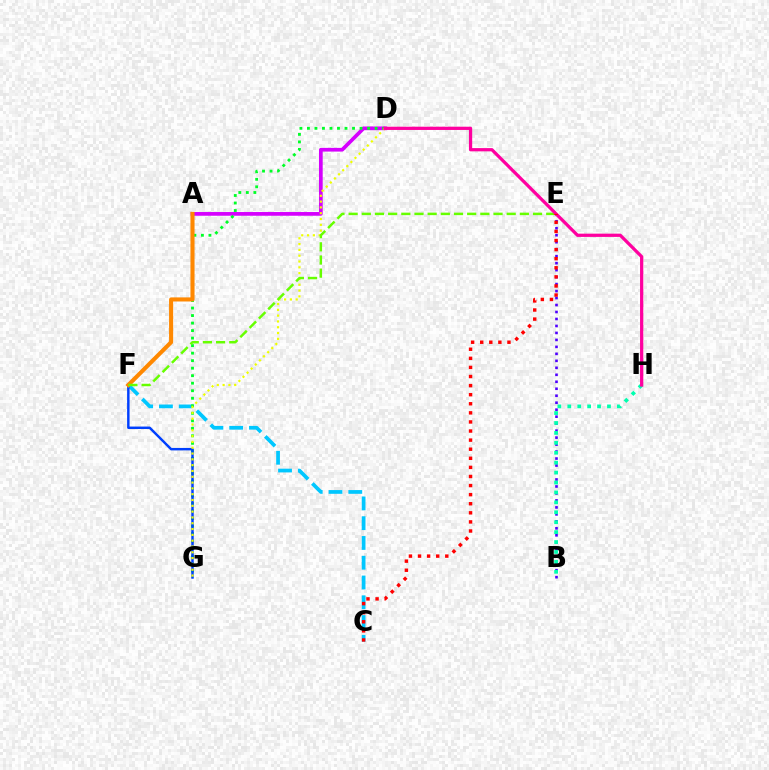{('C', 'F'): [{'color': '#00c7ff', 'line_style': 'dashed', 'thickness': 2.69}], ('A', 'D'): [{'color': '#d600ff', 'line_style': 'solid', 'thickness': 2.68}], ('D', 'G'): [{'color': '#00ff27', 'line_style': 'dotted', 'thickness': 2.04}, {'color': '#eeff00', 'line_style': 'dotted', 'thickness': 1.58}], ('F', 'G'): [{'color': '#003fff', 'line_style': 'solid', 'thickness': 1.76}], ('B', 'E'): [{'color': '#4f00ff', 'line_style': 'dotted', 'thickness': 1.9}], ('B', 'H'): [{'color': '#00ffaf', 'line_style': 'dotted', 'thickness': 2.7}], ('A', 'F'): [{'color': '#ff8800', 'line_style': 'solid', 'thickness': 2.94}], ('E', 'F'): [{'color': '#66ff00', 'line_style': 'dashed', 'thickness': 1.79}], ('D', 'H'): [{'color': '#ff00a0', 'line_style': 'solid', 'thickness': 2.34}], ('C', 'E'): [{'color': '#ff0000', 'line_style': 'dotted', 'thickness': 2.47}]}